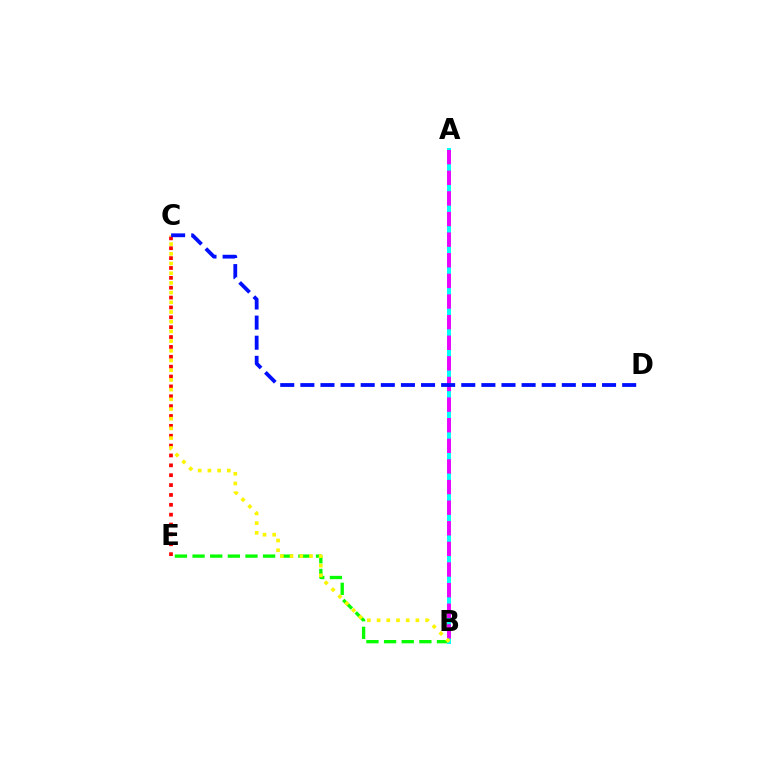{('C', 'E'): [{'color': '#ff0000', 'line_style': 'dotted', 'thickness': 2.68}], ('B', 'E'): [{'color': '#08ff00', 'line_style': 'dashed', 'thickness': 2.4}], ('A', 'B'): [{'color': '#00fff6', 'line_style': 'solid', 'thickness': 2.89}, {'color': '#ee00ff', 'line_style': 'dashed', 'thickness': 2.8}], ('B', 'C'): [{'color': '#fcf500', 'line_style': 'dotted', 'thickness': 2.64}], ('C', 'D'): [{'color': '#0010ff', 'line_style': 'dashed', 'thickness': 2.73}]}